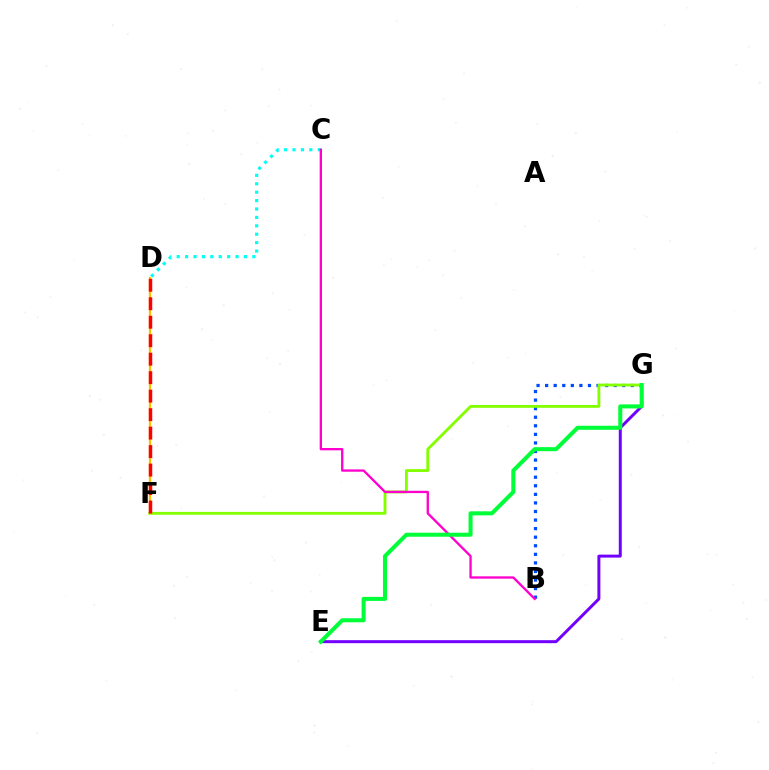{('B', 'G'): [{'color': '#004bff', 'line_style': 'dotted', 'thickness': 2.33}], ('C', 'D'): [{'color': '#00fff6', 'line_style': 'dotted', 'thickness': 2.28}], ('F', 'G'): [{'color': '#84ff00', 'line_style': 'solid', 'thickness': 2.06}], ('D', 'F'): [{'color': '#ffbd00', 'line_style': 'solid', 'thickness': 1.64}, {'color': '#ff0000', 'line_style': 'dashed', 'thickness': 2.51}], ('B', 'C'): [{'color': '#ff00cf', 'line_style': 'solid', 'thickness': 1.67}], ('E', 'G'): [{'color': '#7200ff', 'line_style': 'solid', 'thickness': 2.15}, {'color': '#00ff39', 'line_style': 'solid', 'thickness': 2.91}]}